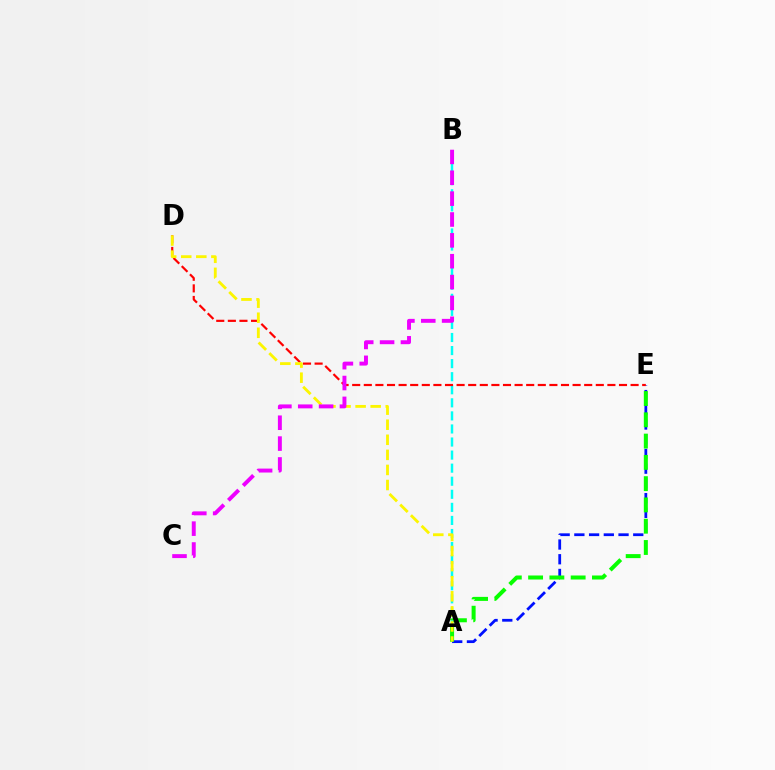{('A', 'B'): [{'color': '#00fff6', 'line_style': 'dashed', 'thickness': 1.78}], ('A', 'E'): [{'color': '#0010ff', 'line_style': 'dashed', 'thickness': 2.0}, {'color': '#08ff00', 'line_style': 'dashed', 'thickness': 2.89}], ('D', 'E'): [{'color': '#ff0000', 'line_style': 'dashed', 'thickness': 1.58}], ('A', 'D'): [{'color': '#fcf500', 'line_style': 'dashed', 'thickness': 2.05}], ('B', 'C'): [{'color': '#ee00ff', 'line_style': 'dashed', 'thickness': 2.83}]}